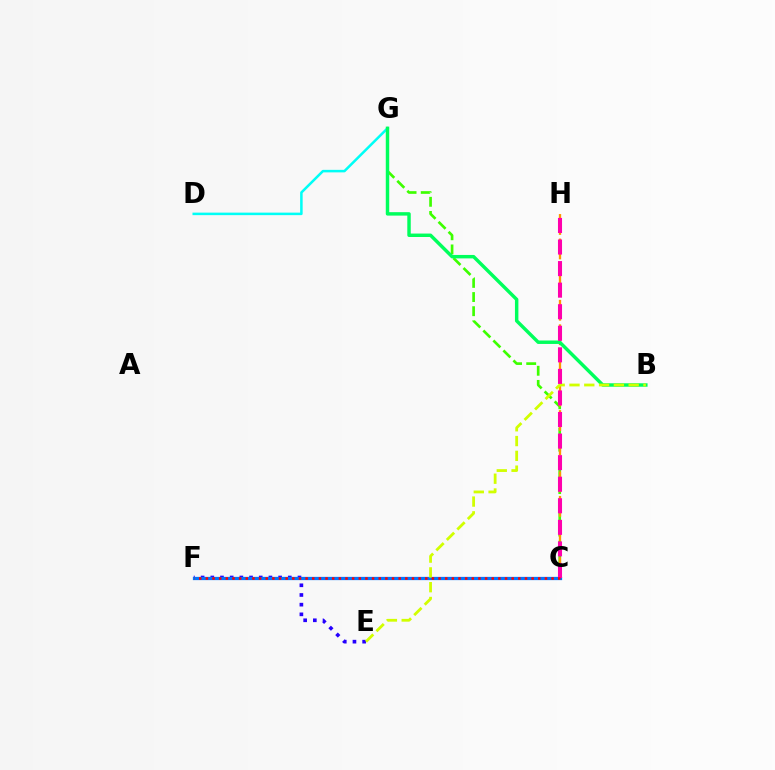{('D', 'G'): [{'color': '#00fff6', 'line_style': 'solid', 'thickness': 1.82}], ('E', 'F'): [{'color': '#2500ff', 'line_style': 'dotted', 'thickness': 2.63}], ('C', 'G'): [{'color': '#3dff00', 'line_style': 'dashed', 'thickness': 1.92}], ('C', 'H'): [{'color': '#ff9400', 'line_style': 'dashed', 'thickness': 1.66}, {'color': '#ff00ac', 'line_style': 'dashed', 'thickness': 2.93}], ('C', 'F'): [{'color': '#b900ff', 'line_style': 'dashed', 'thickness': 1.97}, {'color': '#0074ff', 'line_style': 'solid', 'thickness': 2.35}, {'color': '#ff0000', 'line_style': 'dotted', 'thickness': 1.81}], ('B', 'G'): [{'color': '#00ff5c', 'line_style': 'solid', 'thickness': 2.48}], ('B', 'E'): [{'color': '#d1ff00', 'line_style': 'dashed', 'thickness': 2.01}]}